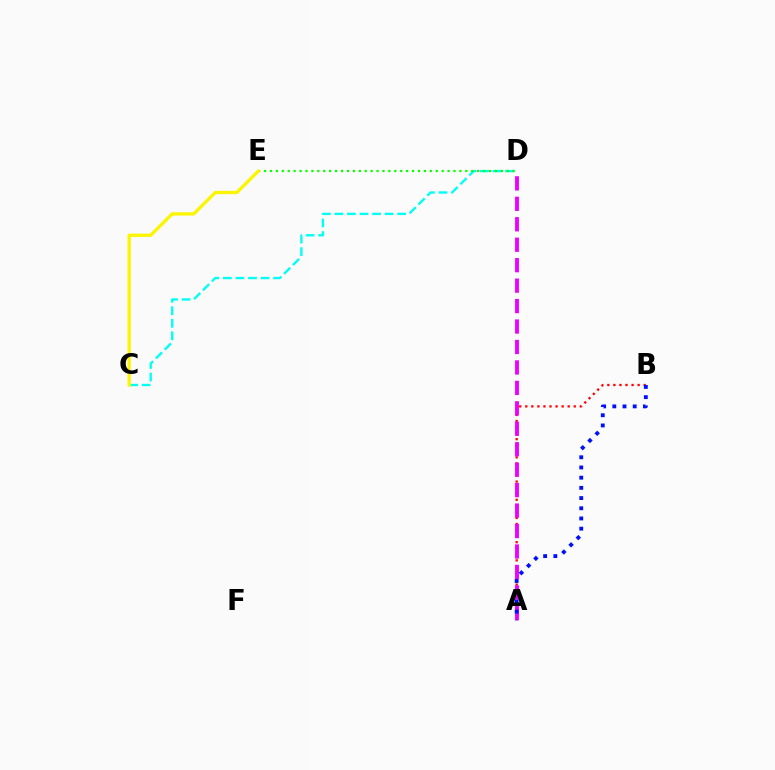{('A', 'B'): [{'color': '#ff0000', 'line_style': 'dotted', 'thickness': 1.65}, {'color': '#0010ff', 'line_style': 'dotted', 'thickness': 2.77}], ('A', 'D'): [{'color': '#ee00ff', 'line_style': 'dashed', 'thickness': 2.78}], ('C', 'D'): [{'color': '#00fff6', 'line_style': 'dashed', 'thickness': 1.7}], ('D', 'E'): [{'color': '#08ff00', 'line_style': 'dotted', 'thickness': 1.61}], ('C', 'E'): [{'color': '#fcf500', 'line_style': 'solid', 'thickness': 2.37}]}